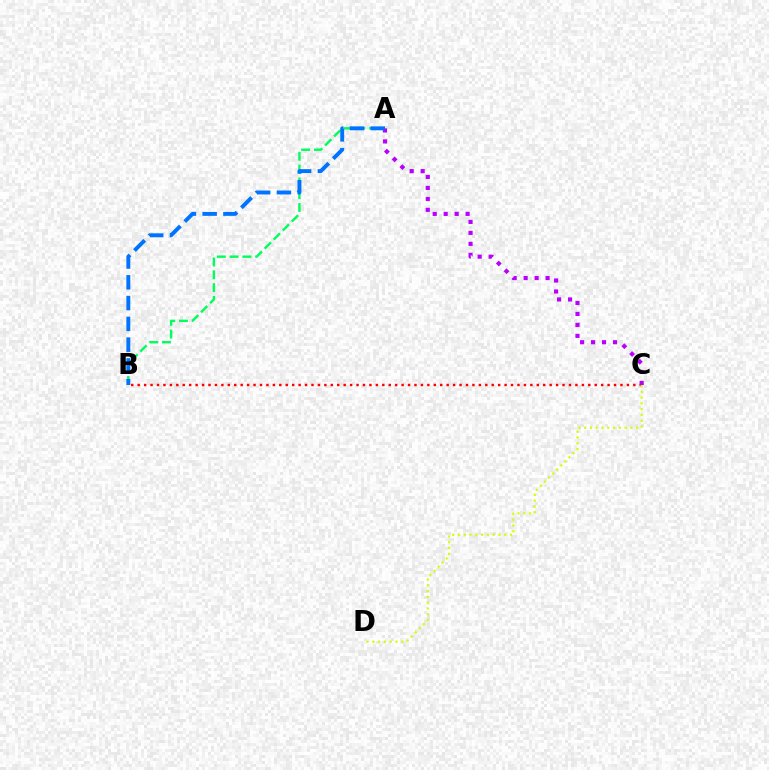{('A', 'B'): [{'color': '#00ff5c', 'line_style': 'dashed', 'thickness': 1.74}, {'color': '#0074ff', 'line_style': 'dashed', 'thickness': 2.82}], ('B', 'C'): [{'color': '#ff0000', 'line_style': 'dotted', 'thickness': 1.75}], ('A', 'C'): [{'color': '#b900ff', 'line_style': 'dotted', 'thickness': 2.98}], ('C', 'D'): [{'color': '#d1ff00', 'line_style': 'dotted', 'thickness': 1.57}]}